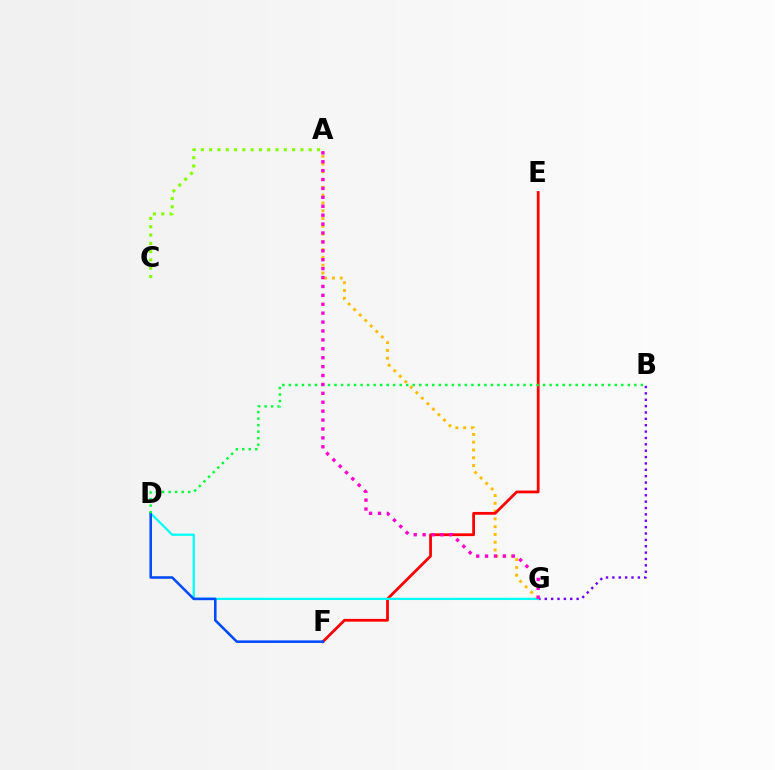{('B', 'G'): [{'color': '#7200ff', 'line_style': 'dotted', 'thickness': 1.73}], ('A', 'G'): [{'color': '#ffbd00', 'line_style': 'dotted', 'thickness': 2.12}, {'color': '#ff00cf', 'line_style': 'dotted', 'thickness': 2.42}], ('A', 'C'): [{'color': '#84ff00', 'line_style': 'dotted', 'thickness': 2.25}], ('E', 'F'): [{'color': '#ff0000', 'line_style': 'solid', 'thickness': 1.99}], ('D', 'G'): [{'color': '#00fff6', 'line_style': 'solid', 'thickness': 1.63}], ('D', 'F'): [{'color': '#004bff', 'line_style': 'solid', 'thickness': 1.84}], ('B', 'D'): [{'color': '#00ff39', 'line_style': 'dotted', 'thickness': 1.77}]}